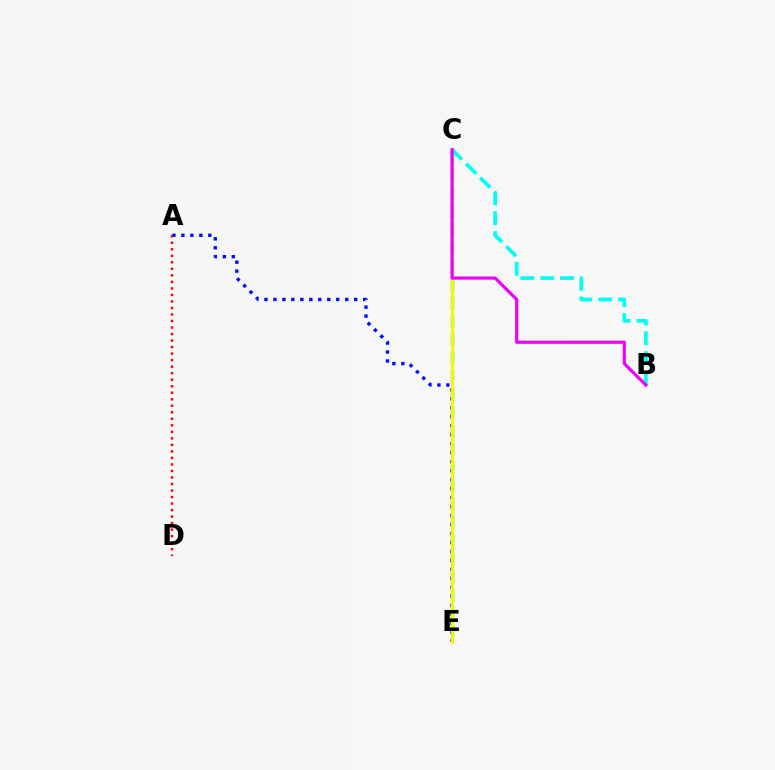{('C', 'E'): [{'color': '#08ff00', 'line_style': 'dashed', 'thickness': 2.48}, {'color': '#fcf500', 'line_style': 'solid', 'thickness': 2.13}], ('A', 'E'): [{'color': '#0010ff', 'line_style': 'dotted', 'thickness': 2.44}], ('A', 'D'): [{'color': '#ff0000', 'line_style': 'dotted', 'thickness': 1.77}], ('B', 'C'): [{'color': '#00fff6', 'line_style': 'dashed', 'thickness': 2.7}, {'color': '#ee00ff', 'line_style': 'solid', 'thickness': 2.29}]}